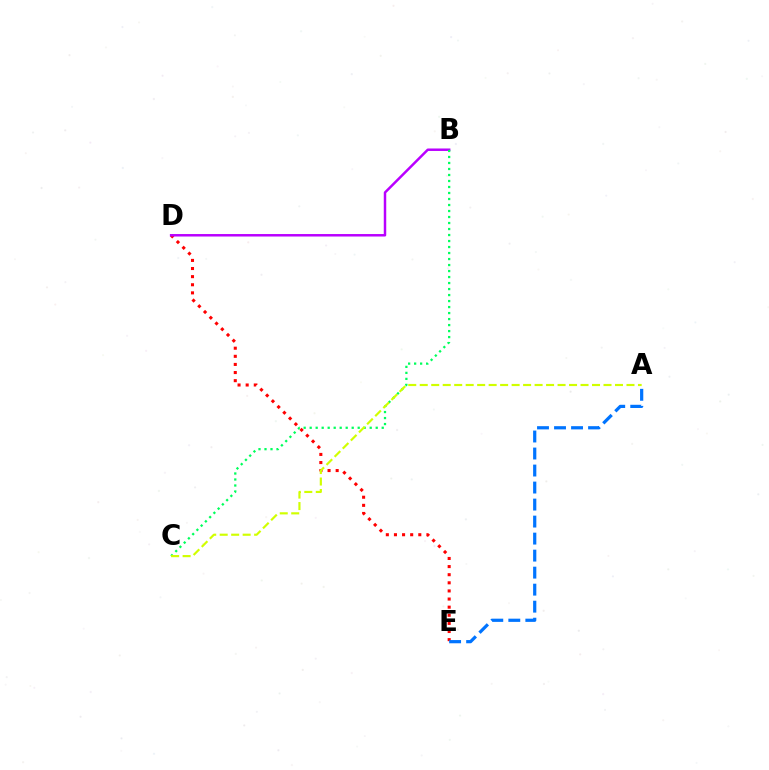{('D', 'E'): [{'color': '#ff0000', 'line_style': 'dotted', 'thickness': 2.21}], ('B', 'D'): [{'color': '#b900ff', 'line_style': 'solid', 'thickness': 1.78}], ('B', 'C'): [{'color': '#00ff5c', 'line_style': 'dotted', 'thickness': 1.63}], ('A', 'C'): [{'color': '#d1ff00', 'line_style': 'dashed', 'thickness': 1.56}], ('A', 'E'): [{'color': '#0074ff', 'line_style': 'dashed', 'thickness': 2.31}]}